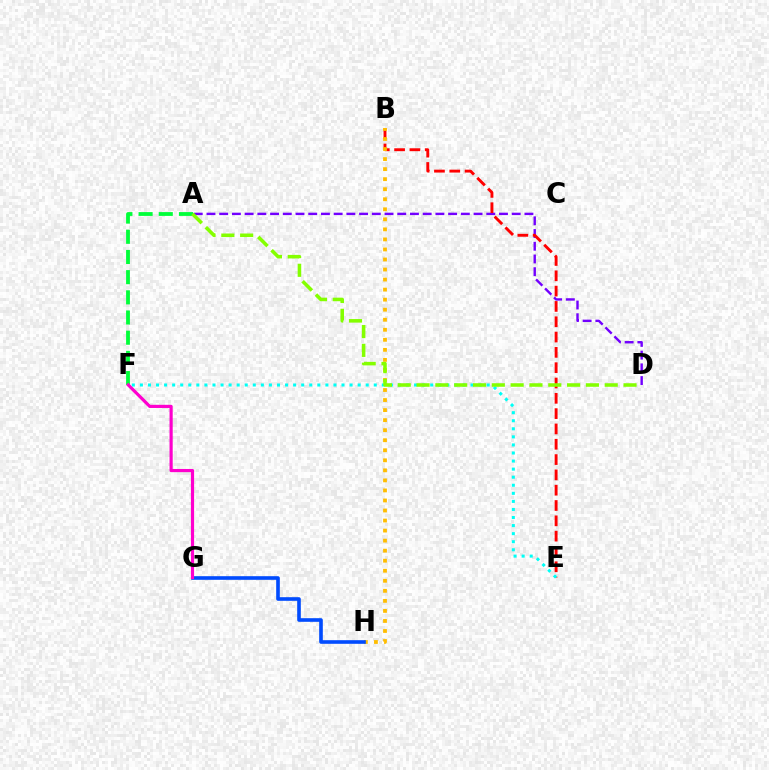{('A', 'D'): [{'color': '#7200ff', 'line_style': 'dashed', 'thickness': 1.73}, {'color': '#84ff00', 'line_style': 'dashed', 'thickness': 2.56}], ('B', 'E'): [{'color': '#ff0000', 'line_style': 'dashed', 'thickness': 2.08}], ('E', 'F'): [{'color': '#00fff6', 'line_style': 'dotted', 'thickness': 2.19}], ('A', 'F'): [{'color': '#00ff39', 'line_style': 'dashed', 'thickness': 2.74}], ('B', 'H'): [{'color': '#ffbd00', 'line_style': 'dotted', 'thickness': 2.73}], ('G', 'H'): [{'color': '#004bff', 'line_style': 'solid', 'thickness': 2.61}], ('F', 'G'): [{'color': '#ff00cf', 'line_style': 'solid', 'thickness': 2.29}]}